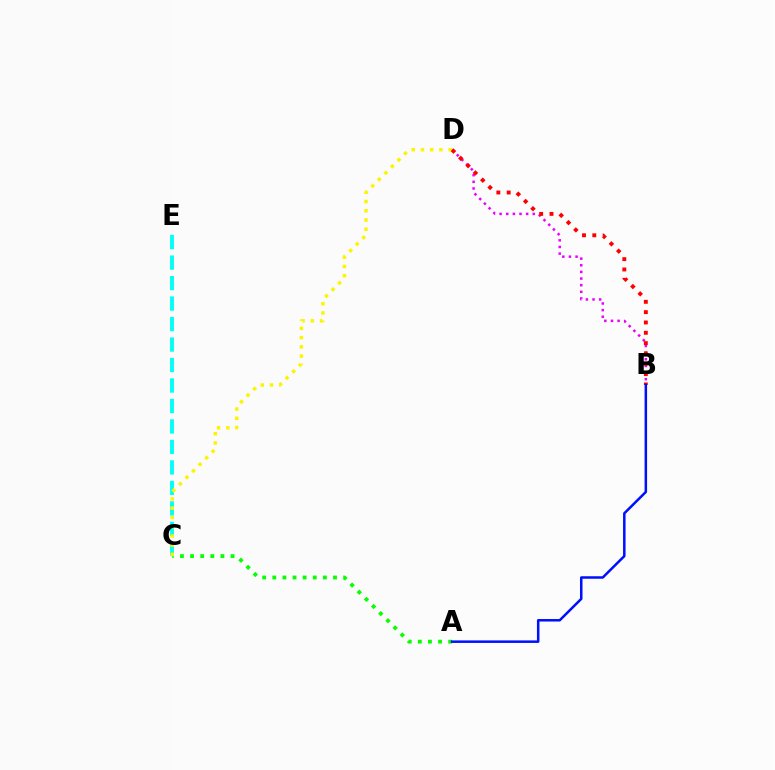{('C', 'E'): [{'color': '#00fff6', 'line_style': 'dashed', 'thickness': 2.78}], ('B', 'D'): [{'color': '#ee00ff', 'line_style': 'dotted', 'thickness': 1.8}, {'color': '#ff0000', 'line_style': 'dotted', 'thickness': 2.81}], ('A', 'C'): [{'color': '#08ff00', 'line_style': 'dotted', 'thickness': 2.75}], ('C', 'D'): [{'color': '#fcf500', 'line_style': 'dotted', 'thickness': 2.51}], ('A', 'B'): [{'color': '#0010ff', 'line_style': 'solid', 'thickness': 1.81}]}